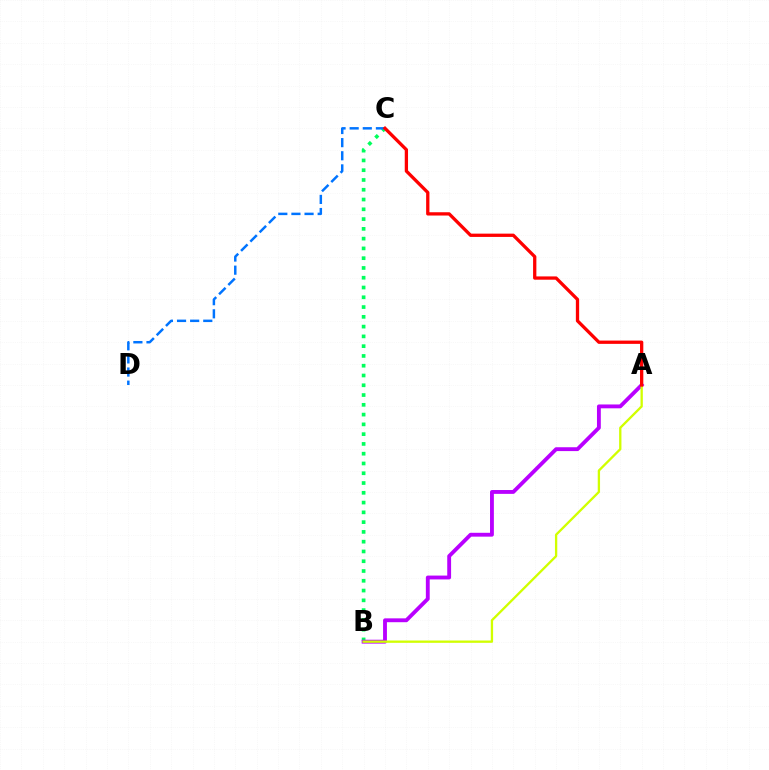{('B', 'C'): [{'color': '#00ff5c', 'line_style': 'dotted', 'thickness': 2.66}], ('C', 'D'): [{'color': '#0074ff', 'line_style': 'dashed', 'thickness': 1.78}], ('A', 'B'): [{'color': '#b900ff', 'line_style': 'solid', 'thickness': 2.77}, {'color': '#d1ff00', 'line_style': 'solid', 'thickness': 1.67}], ('A', 'C'): [{'color': '#ff0000', 'line_style': 'solid', 'thickness': 2.37}]}